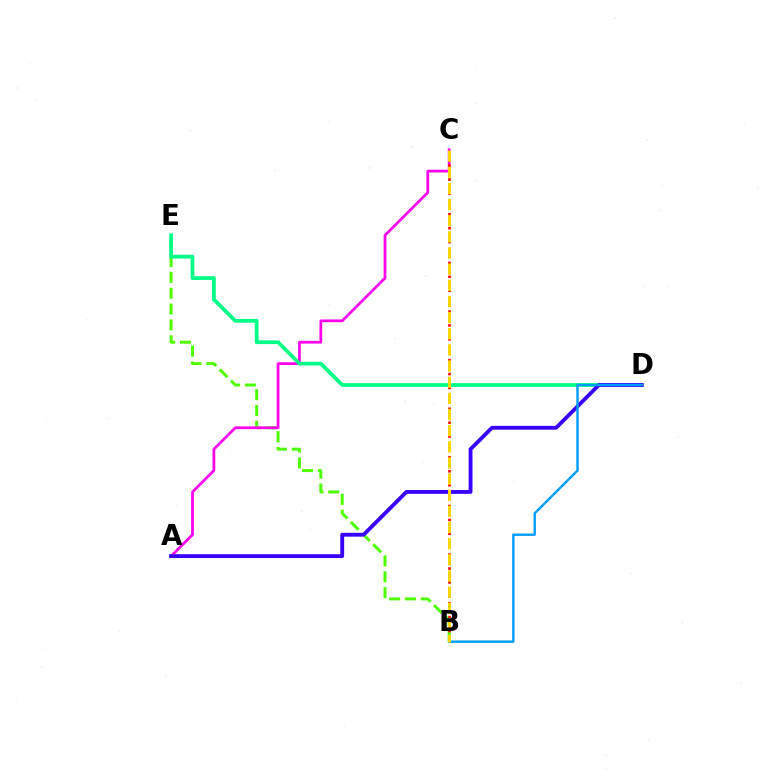{('B', 'E'): [{'color': '#4fff00', 'line_style': 'dashed', 'thickness': 2.15}], ('A', 'C'): [{'color': '#ff00ed', 'line_style': 'solid', 'thickness': 1.98}], ('B', 'C'): [{'color': '#ff0000', 'line_style': 'dotted', 'thickness': 1.89}, {'color': '#ffd500', 'line_style': 'dashed', 'thickness': 2.19}], ('D', 'E'): [{'color': '#00ff86', 'line_style': 'solid', 'thickness': 2.71}], ('A', 'D'): [{'color': '#3700ff', 'line_style': 'solid', 'thickness': 2.76}], ('B', 'D'): [{'color': '#009eff', 'line_style': 'solid', 'thickness': 1.74}]}